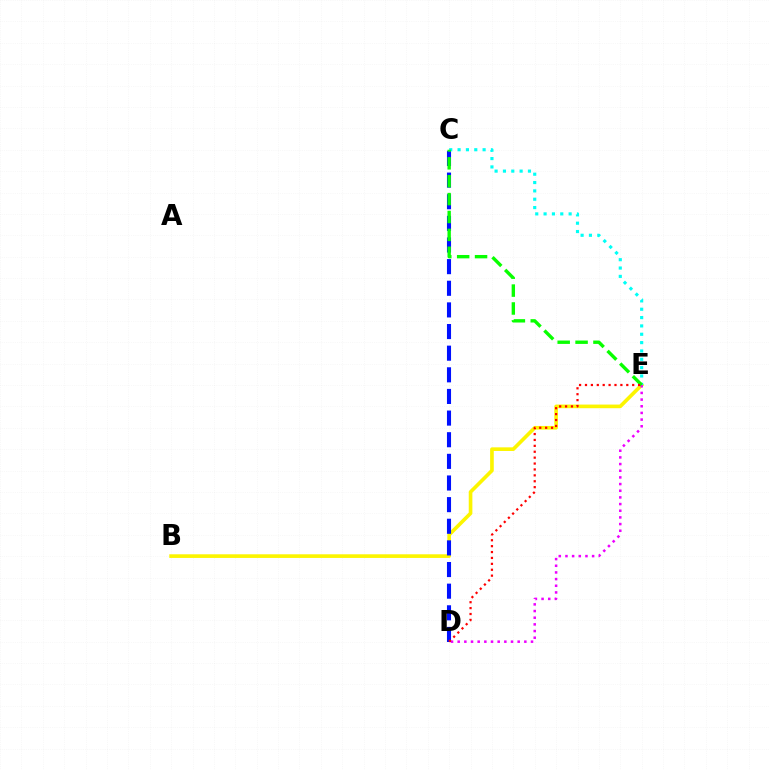{('B', 'E'): [{'color': '#fcf500', 'line_style': 'solid', 'thickness': 2.62}], ('C', 'D'): [{'color': '#0010ff', 'line_style': 'dashed', 'thickness': 2.94}], ('C', 'E'): [{'color': '#00fff6', 'line_style': 'dotted', 'thickness': 2.27}, {'color': '#08ff00', 'line_style': 'dashed', 'thickness': 2.43}], ('D', 'E'): [{'color': '#ee00ff', 'line_style': 'dotted', 'thickness': 1.81}, {'color': '#ff0000', 'line_style': 'dotted', 'thickness': 1.6}]}